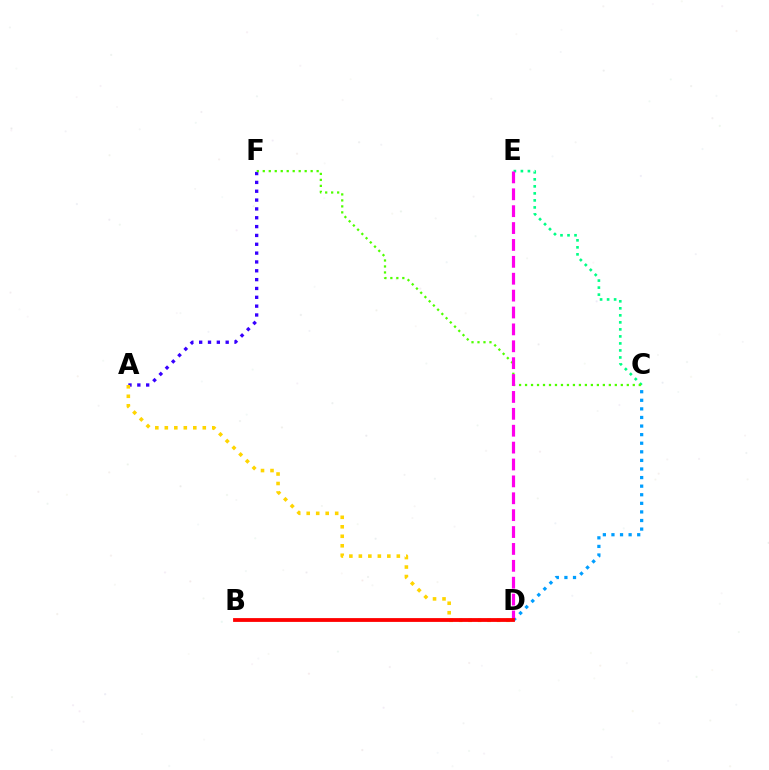{('A', 'F'): [{'color': '#3700ff', 'line_style': 'dotted', 'thickness': 2.4}], ('C', 'E'): [{'color': '#00ff86', 'line_style': 'dotted', 'thickness': 1.91}], ('C', 'D'): [{'color': '#009eff', 'line_style': 'dotted', 'thickness': 2.33}], ('C', 'F'): [{'color': '#4fff00', 'line_style': 'dotted', 'thickness': 1.63}], ('A', 'D'): [{'color': '#ffd500', 'line_style': 'dotted', 'thickness': 2.58}], ('D', 'E'): [{'color': '#ff00ed', 'line_style': 'dashed', 'thickness': 2.29}], ('B', 'D'): [{'color': '#ff0000', 'line_style': 'solid', 'thickness': 2.74}]}